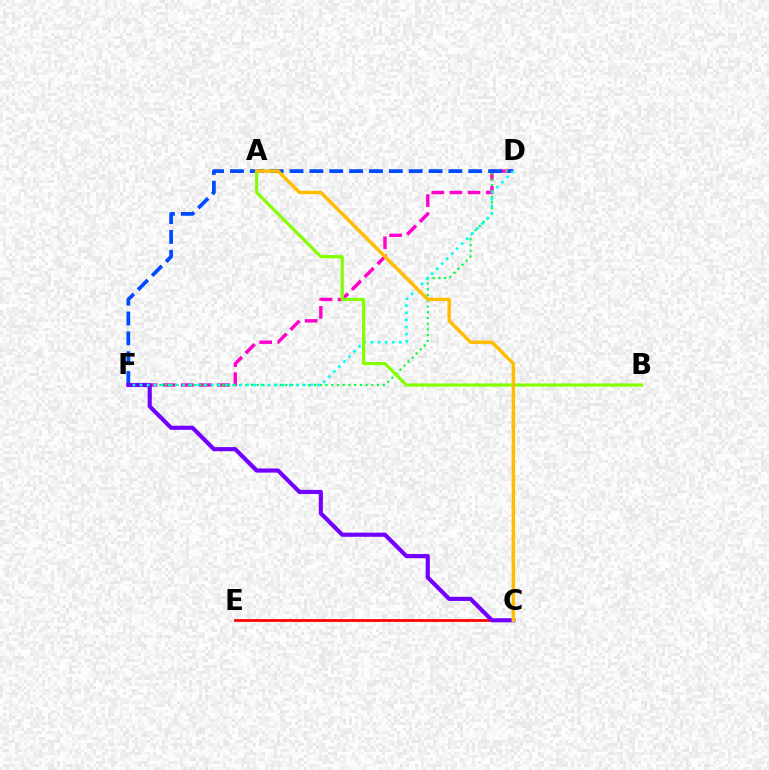{('D', 'F'): [{'color': '#ff00cf', 'line_style': 'dashed', 'thickness': 2.46}, {'color': '#00ff39', 'line_style': 'dotted', 'thickness': 1.56}, {'color': '#004bff', 'line_style': 'dashed', 'thickness': 2.7}, {'color': '#00fff6', 'line_style': 'dotted', 'thickness': 1.93}], ('C', 'E'): [{'color': '#ff0000', 'line_style': 'solid', 'thickness': 1.97}], ('C', 'F'): [{'color': '#7200ff', 'line_style': 'solid', 'thickness': 2.98}], ('A', 'B'): [{'color': '#84ff00', 'line_style': 'solid', 'thickness': 2.3}], ('A', 'C'): [{'color': '#ffbd00', 'line_style': 'solid', 'thickness': 2.47}]}